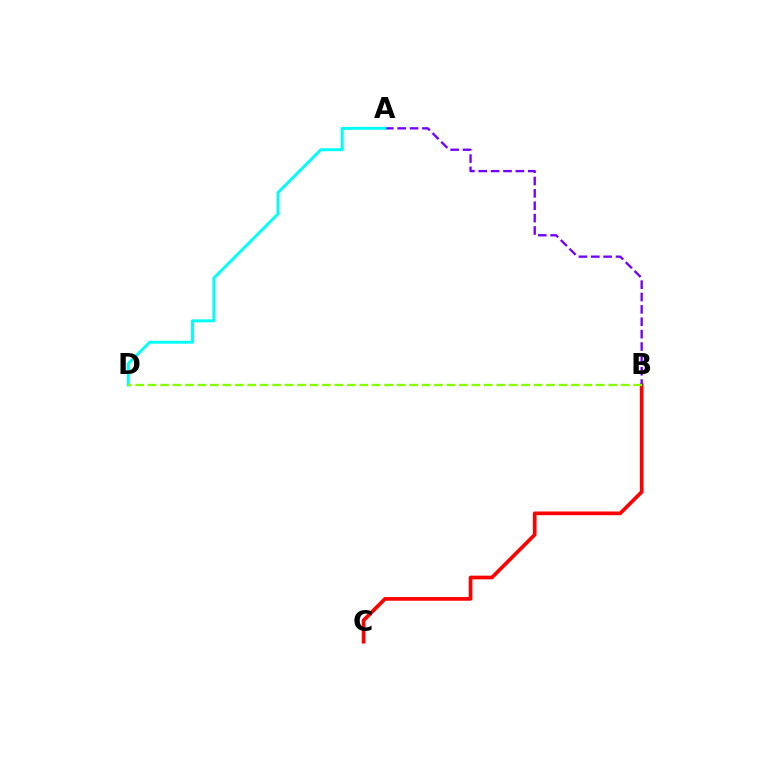{('B', 'C'): [{'color': '#ff0000', 'line_style': 'solid', 'thickness': 2.66}], ('A', 'B'): [{'color': '#7200ff', 'line_style': 'dashed', 'thickness': 1.68}], ('A', 'D'): [{'color': '#00fff6', 'line_style': 'solid', 'thickness': 2.12}], ('B', 'D'): [{'color': '#84ff00', 'line_style': 'dashed', 'thickness': 1.69}]}